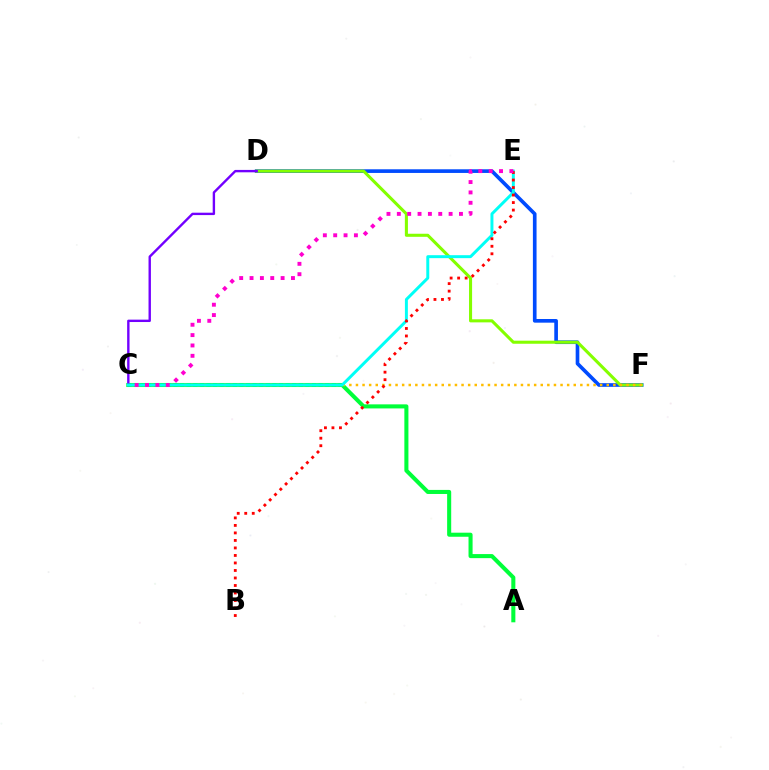{('D', 'F'): [{'color': '#004bff', 'line_style': 'solid', 'thickness': 2.63}, {'color': '#84ff00', 'line_style': 'solid', 'thickness': 2.21}], ('A', 'C'): [{'color': '#00ff39', 'line_style': 'solid', 'thickness': 2.93}], ('C', 'F'): [{'color': '#ffbd00', 'line_style': 'dotted', 'thickness': 1.79}], ('C', 'D'): [{'color': '#7200ff', 'line_style': 'solid', 'thickness': 1.72}], ('C', 'E'): [{'color': '#00fff6', 'line_style': 'solid', 'thickness': 2.13}, {'color': '#ff00cf', 'line_style': 'dotted', 'thickness': 2.81}], ('B', 'E'): [{'color': '#ff0000', 'line_style': 'dotted', 'thickness': 2.04}]}